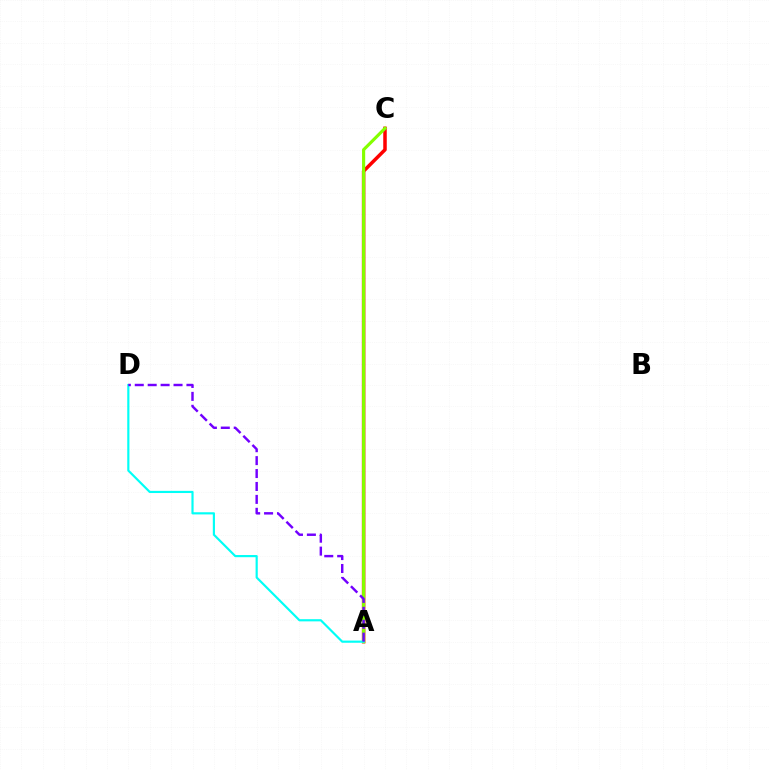{('A', 'C'): [{'color': '#ff0000', 'line_style': 'solid', 'thickness': 2.53}, {'color': '#84ff00', 'line_style': 'solid', 'thickness': 2.26}], ('A', 'D'): [{'color': '#00fff6', 'line_style': 'solid', 'thickness': 1.56}, {'color': '#7200ff', 'line_style': 'dashed', 'thickness': 1.76}]}